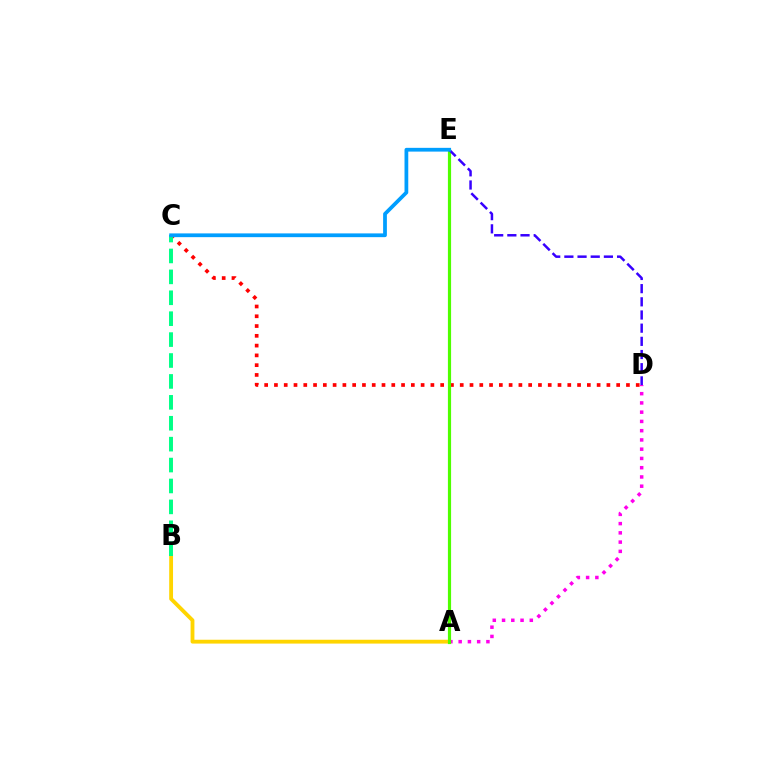{('C', 'D'): [{'color': '#ff0000', 'line_style': 'dotted', 'thickness': 2.66}], ('A', 'D'): [{'color': '#ff00ed', 'line_style': 'dotted', 'thickness': 2.51}], ('A', 'B'): [{'color': '#ffd500', 'line_style': 'solid', 'thickness': 2.76}], ('A', 'E'): [{'color': '#4fff00', 'line_style': 'solid', 'thickness': 2.29}], ('B', 'C'): [{'color': '#00ff86', 'line_style': 'dashed', 'thickness': 2.84}], ('D', 'E'): [{'color': '#3700ff', 'line_style': 'dashed', 'thickness': 1.79}], ('C', 'E'): [{'color': '#009eff', 'line_style': 'solid', 'thickness': 2.7}]}